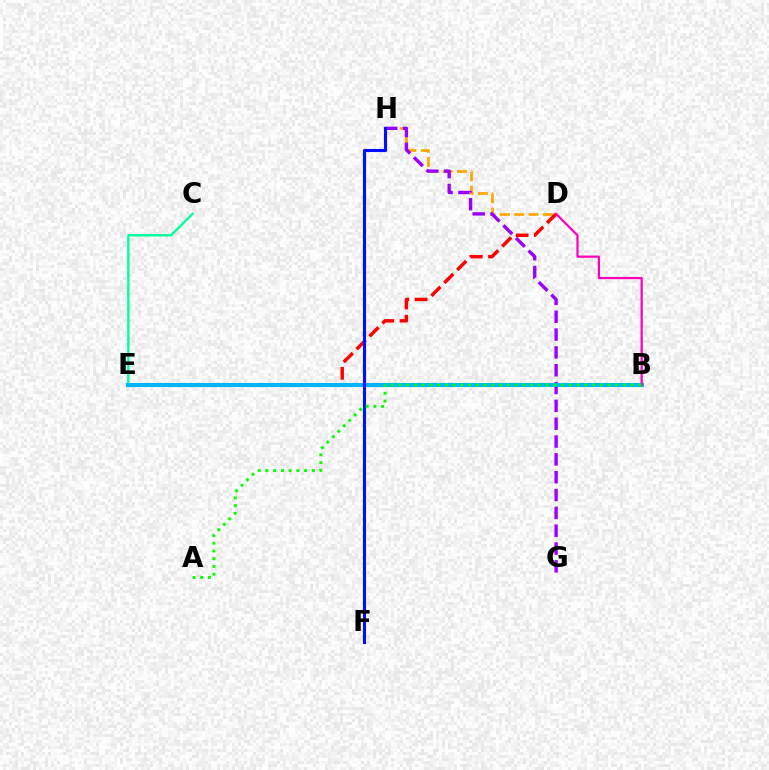{('B', 'E'): [{'color': '#b3ff00', 'line_style': 'dashed', 'thickness': 2.57}, {'color': '#00b5ff', 'line_style': 'solid', 'thickness': 2.91}], ('D', 'H'): [{'color': '#ffa500', 'line_style': 'dashed', 'thickness': 1.94}], ('C', 'E'): [{'color': '#00ff9d', 'line_style': 'solid', 'thickness': 1.71}], ('G', 'H'): [{'color': '#9b00ff', 'line_style': 'dashed', 'thickness': 2.42}], ('D', 'E'): [{'color': '#ff0000', 'line_style': 'dashed', 'thickness': 2.48}], ('B', 'D'): [{'color': '#ff00bd', 'line_style': 'solid', 'thickness': 1.6}], ('F', 'H'): [{'color': '#0010ff', 'line_style': 'solid', 'thickness': 2.22}], ('A', 'B'): [{'color': '#08ff00', 'line_style': 'dotted', 'thickness': 2.1}]}